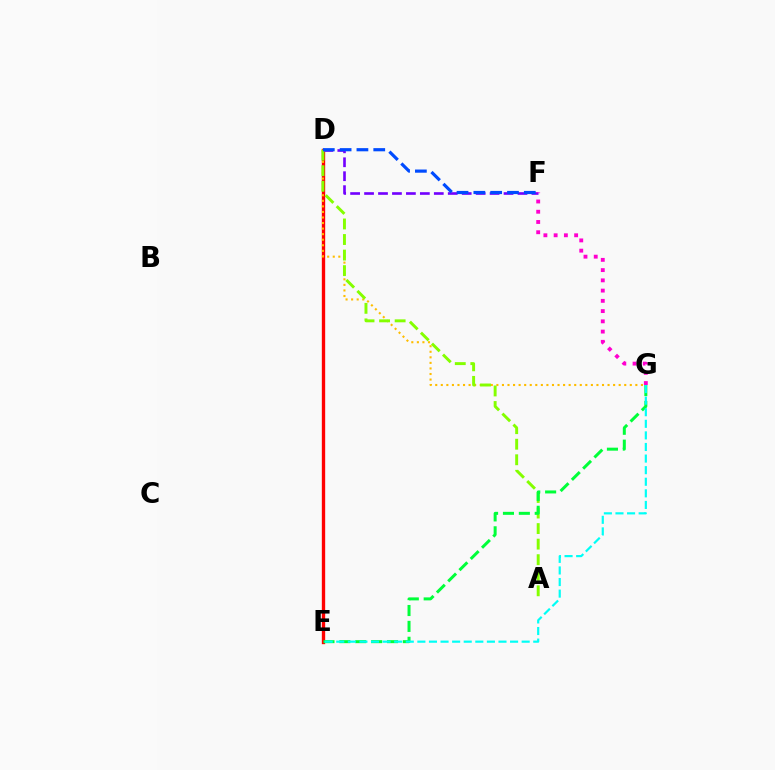{('D', 'E'): [{'color': '#ff0000', 'line_style': 'solid', 'thickness': 2.41}], ('D', 'G'): [{'color': '#ffbd00', 'line_style': 'dotted', 'thickness': 1.51}], ('D', 'F'): [{'color': '#7200ff', 'line_style': 'dashed', 'thickness': 1.89}, {'color': '#004bff', 'line_style': 'dashed', 'thickness': 2.28}], ('F', 'G'): [{'color': '#ff00cf', 'line_style': 'dotted', 'thickness': 2.78}], ('A', 'D'): [{'color': '#84ff00', 'line_style': 'dashed', 'thickness': 2.11}], ('E', 'G'): [{'color': '#00ff39', 'line_style': 'dashed', 'thickness': 2.16}, {'color': '#00fff6', 'line_style': 'dashed', 'thickness': 1.57}]}